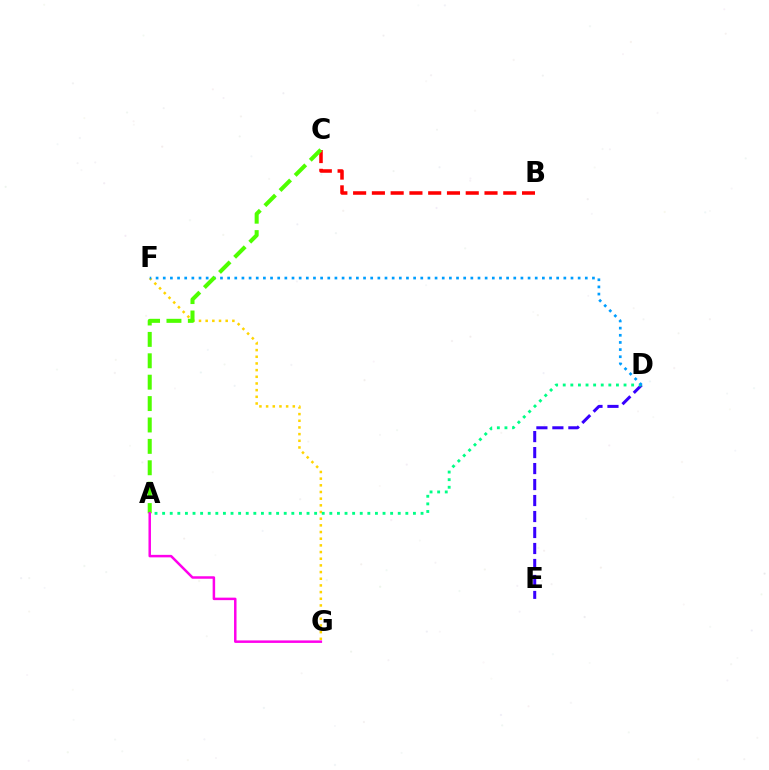{('F', 'G'): [{'color': '#ffd500', 'line_style': 'dotted', 'thickness': 1.81}], ('D', 'E'): [{'color': '#3700ff', 'line_style': 'dashed', 'thickness': 2.17}], ('A', 'D'): [{'color': '#00ff86', 'line_style': 'dotted', 'thickness': 2.07}], ('D', 'F'): [{'color': '#009eff', 'line_style': 'dotted', 'thickness': 1.94}], ('B', 'C'): [{'color': '#ff0000', 'line_style': 'dashed', 'thickness': 2.55}], ('A', 'C'): [{'color': '#4fff00', 'line_style': 'dashed', 'thickness': 2.91}], ('A', 'G'): [{'color': '#ff00ed', 'line_style': 'solid', 'thickness': 1.8}]}